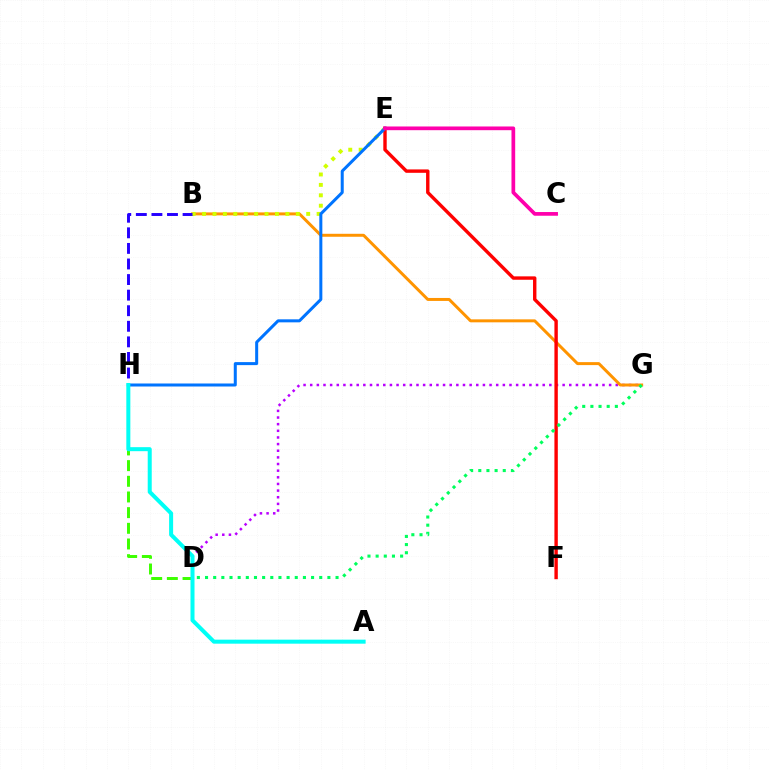{('D', 'H'): [{'color': '#3dff00', 'line_style': 'dashed', 'thickness': 2.13}], ('D', 'G'): [{'color': '#b900ff', 'line_style': 'dotted', 'thickness': 1.8}, {'color': '#00ff5c', 'line_style': 'dotted', 'thickness': 2.22}], ('B', 'G'): [{'color': '#ff9400', 'line_style': 'solid', 'thickness': 2.14}], ('B', 'H'): [{'color': '#2500ff', 'line_style': 'dashed', 'thickness': 2.12}], ('B', 'E'): [{'color': '#d1ff00', 'line_style': 'dotted', 'thickness': 2.83}], ('E', 'F'): [{'color': '#ff0000', 'line_style': 'solid', 'thickness': 2.45}], ('E', 'H'): [{'color': '#0074ff', 'line_style': 'solid', 'thickness': 2.17}], ('A', 'H'): [{'color': '#00fff6', 'line_style': 'solid', 'thickness': 2.89}], ('C', 'E'): [{'color': '#ff00ac', 'line_style': 'solid', 'thickness': 2.67}]}